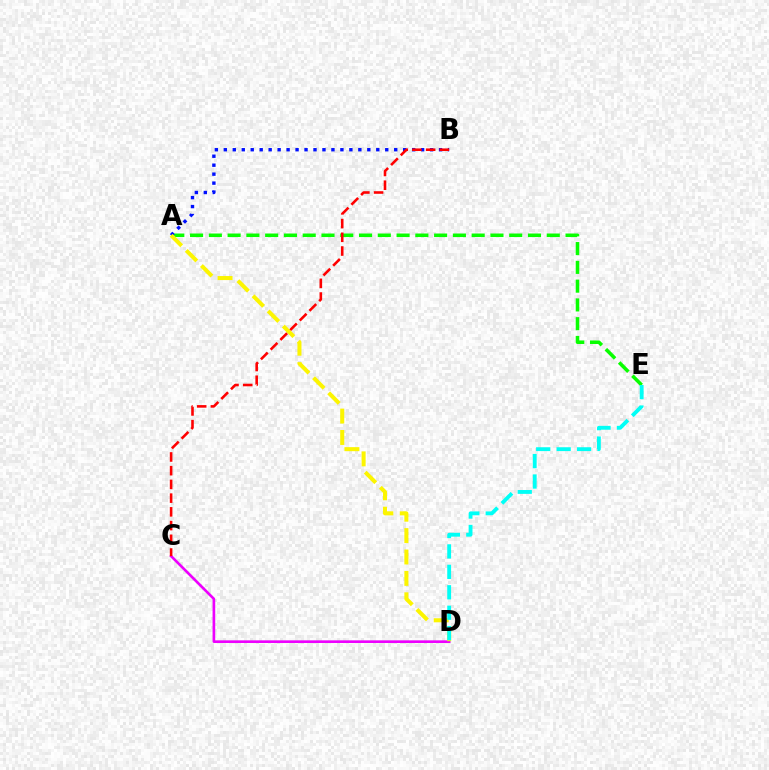{('C', 'D'): [{'color': '#ee00ff', 'line_style': 'solid', 'thickness': 1.9}], ('A', 'E'): [{'color': '#08ff00', 'line_style': 'dashed', 'thickness': 2.55}], ('A', 'B'): [{'color': '#0010ff', 'line_style': 'dotted', 'thickness': 2.44}], ('B', 'C'): [{'color': '#ff0000', 'line_style': 'dashed', 'thickness': 1.86}], ('A', 'D'): [{'color': '#fcf500', 'line_style': 'dashed', 'thickness': 2.91}], ('D', 'E'): [{'color': '#00fff6', 'line_style': 'dashed', 'thickness': 2.77}]}